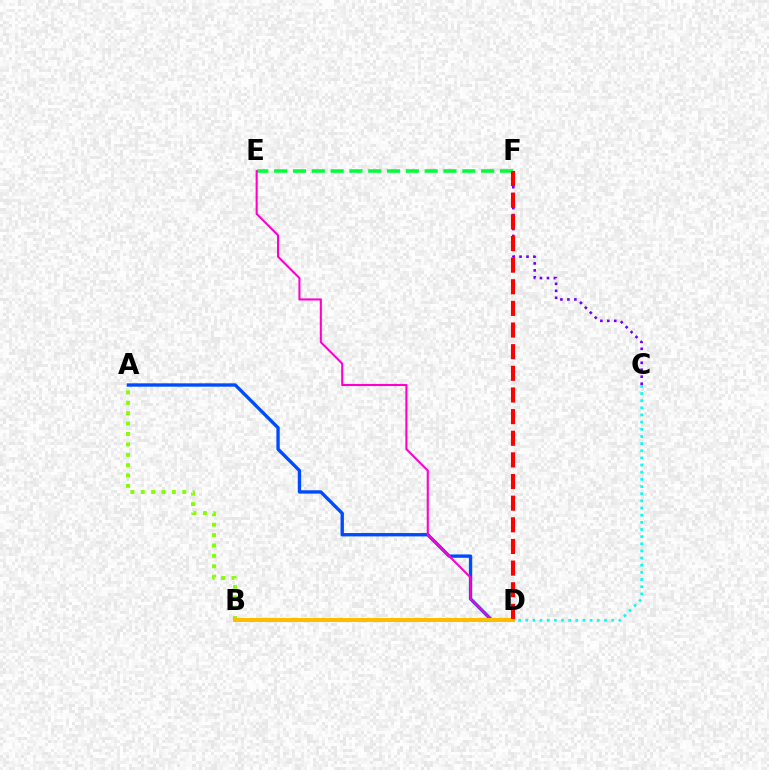{('A', 'D'): [{'color': '#004bff', 'line_style': 'solid', 'thickness': 2.41}], ('E', 'F'): [{'color': '#00ff39', 'line_style': 'dashed', 'thickness': 2.56}], ('A', 'B'): [{'color': '#84ff00', 'line_style': 'dotted', 'thickness': 2.82}], ('D', 'E'): [{'color': '#ff00cf', 'line_style': 'solid', 'thickness': 1.5}], ('C', 'D'): [{'color': '#00fff6', 'line_style': 'dotted', 'thickness': 1.94}], ('C', 'F'): [{'color': '#7200ff', 'line_style': 'dotted', 'thickness': 1.89}], ('B', 'D'): [{'color': '#ffbd00', 'line_style': 'solid', 'thickness': 2.9}], ('D', 'F'): [{'color': '#ff0000', 'line_style': 'dashed', 'thickness': 2.94}]}